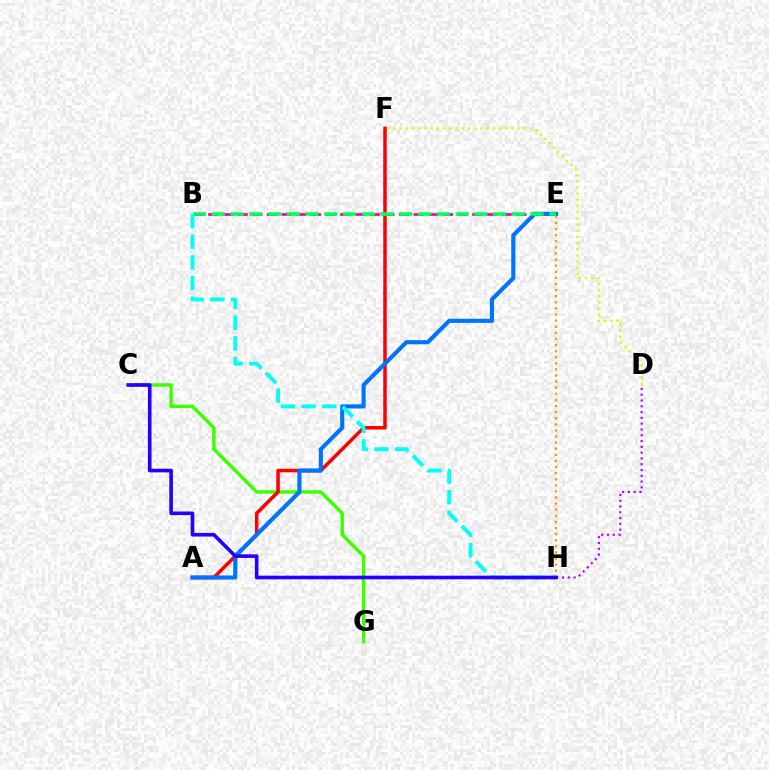{('C', 'G'): [{'color': '#3dff00', 'line_style': 'solid', 'thickness': 2.47}], ('A', 'F'): [{'color': '#ff0000', 'line_style': 'solid', 'thickness': 2.53}], ('B', 'E'): [{'color': '#ff00ac', 'line_style': 'dashed', 'thickness': 1.99}, {'color': '#00ff5c', 'line_style': 'dashed', 'thickness': 2.55}], ('D', 'F'): [{'color': '#d1ff00', 'line_style': 'dotted', 'thickness': 1.68}], ('D', 'H'): [{'color': '#b900ff', 'line_style': 'dotted', 'thickness': 1.57}], ('A', 'E'): [{'color': '#0074ff', 'line_style': 'solid', 'thickness': 2.98}], ('B', 'H'): [{'color': '#00fff6', 'line_style': 'dashed', 'thickness': 2.8}], ('E', 'H'): [{'color': '#ff9400', 'line_style': 'dotted', 'thickness': 1.66}], ('C', 'H'): [{'color': '#2500ff', 'line_style': 'solid', 'thickness': 2.61}]}